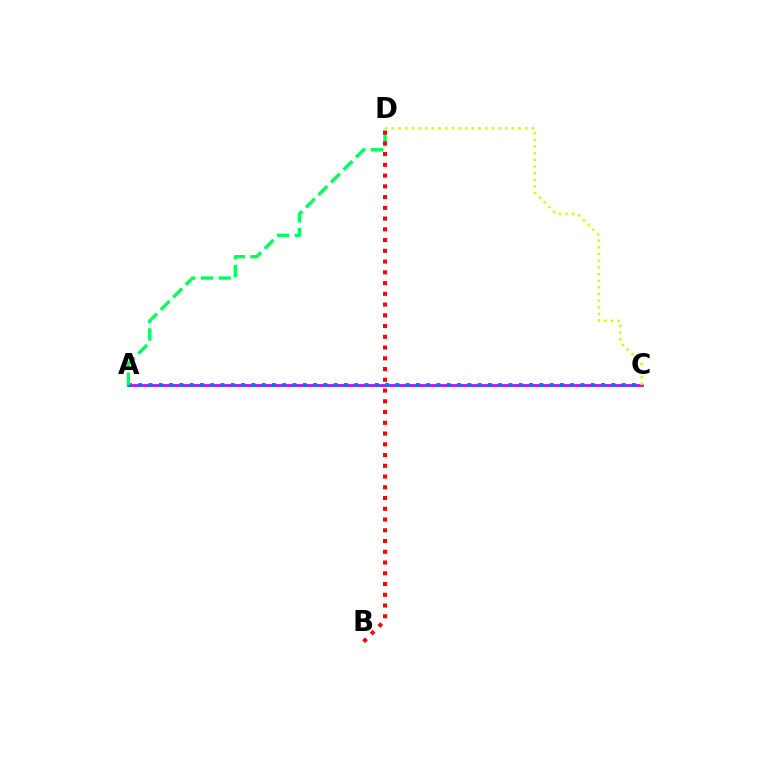{('A', 'C'): [{'color': '#b900ff', 'line_style': 'solid', 'thickness': 1.9}, {'color': '#0074ff', 'line_style': 'dotted', 'thickness': 2.79}], ('C', 'D'): [{'color': '#d1ff00', 'line_style': 'dotted', 'thickness': 1.81}], ('A', 'D'): [{'color': '#00ff5c', 'line_style': 'dashed', 'thickness': 2.41}], ('B', 'D'): [{'color': '#ff0000', 'line_style': 'dotted', 'thickness': 2.92}]}